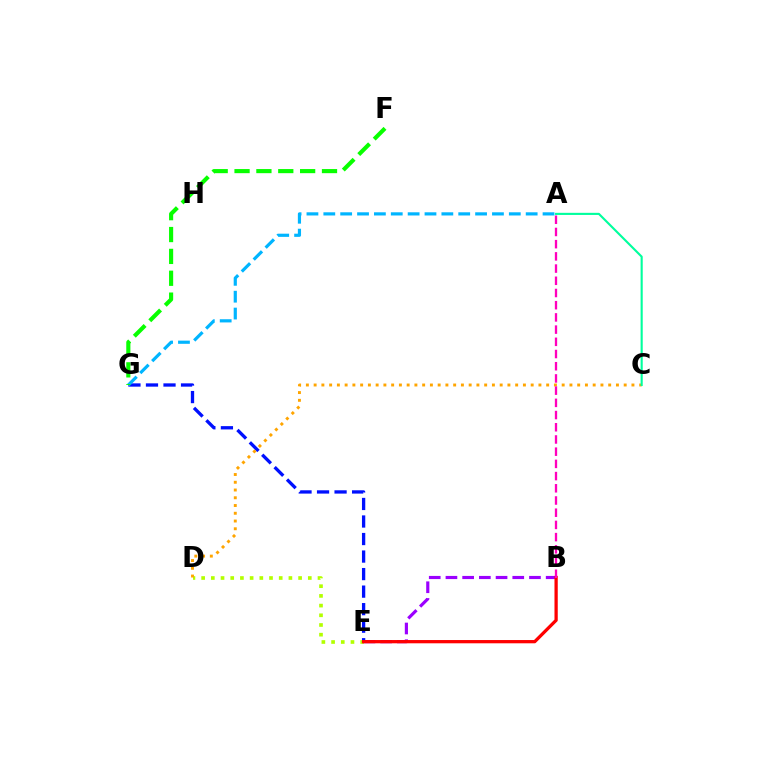{('E', 'G'): [{'color': '#0010ff', 'line_style': 'dashed', 'thickness': 2.38}], ('A', 'G'): [{'color': '#00b5ff', 'line_style': 'dashed', 'thickness': 2.29}], ('D', 'E'): [{'color': '#b3ff00', 'line_style': 'dotted', 'thickness': 2.63}], ('B', 'E'): [{'color': '#9b00ff', 'line_style': 'dashed', 'thickness': 2.27}, {'color': '#ff0000', 'line_style': 'solid', 'thickness': 2.35}], ('C', 'D'): [{'color': '#ffa500', 'line_style': 'dotted', 'thickness': 2.11}], ('A', 'C'): [{'color': '#00ff9d', 'line_style': 'solid', 'thickness': 1.53}], ('F', 'G'): [{'color': '#08ff00', 'line_style': 'dashed', 'thickness': 2.97}], ('A', 'B'): [{'color': '#ff00bd', 'line_style': 'dashed', 'thickness': 1.66}]}